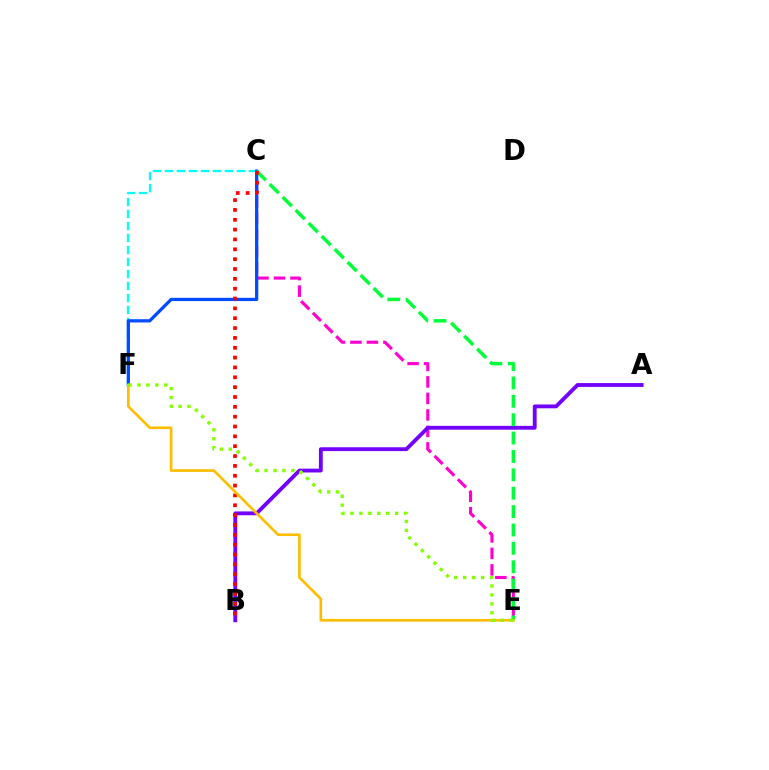{('C', 'E'): [{'color': '#ff00cf', 'line_style': 'dashed', 'thickness': 2.24}, {'color': '#00ff39', 'line_style': 'dashed', 'thickness': 2.5}], ('C', 'F'): [{'color': '#00fff6', 'line_style': 'dashed', 'thickness': 1.63}, {'color': '#004bff', 'line_style': 'solid', 'thickness': 2.34}], ('A', 'B'): [{'color': '#7200ff', 'line_style': 'solid', 'thickness': 2.76}], ('B', 'C'): [{'color': '#ff0000', 'line_style': 'dotted', 'thickness': 2.67}], ('E', 'F'): [{'color': '#ffbd00', 'line_style': 'solid', 'thickness': 1.9}, {'color': '#84ff00', 'line_style': 'dotted', 'thickness': 2.43}]}